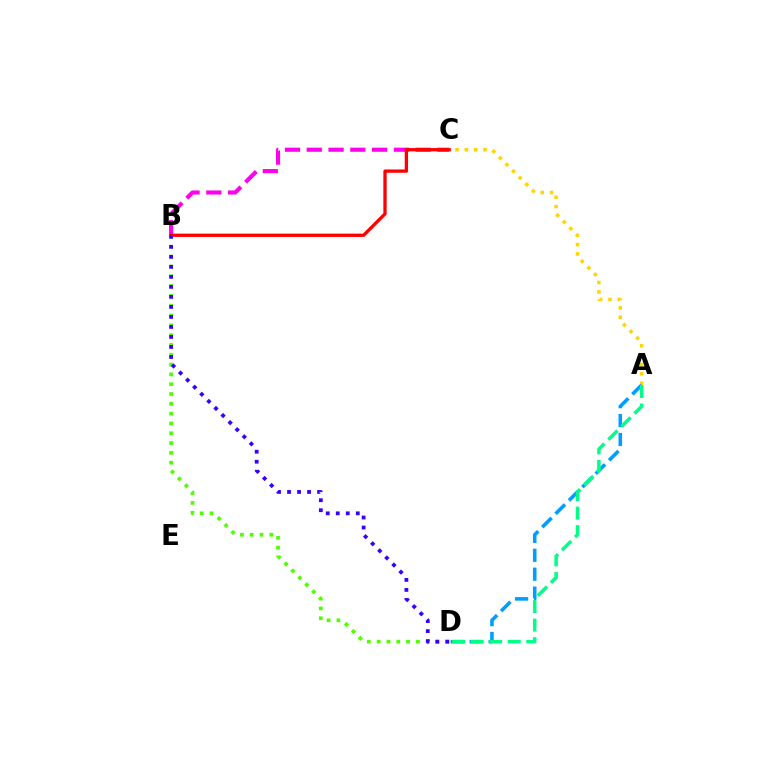{('B', 'C'): [{'color': '#ff00ed', 'line_style': 'dashed', 'thickness': 2.96}, {'color': '#ff0000', 'line_style': 'solid', 'thickness': 2.38}], ('B', 'D'): [{'color': '#4fff00', 'line_style': 'dotted', 'thickness': 2.67}, {'color': '#3700ff', 'line_style': 'dotted', 'thickness': 2.72}], ('A', 'C'): [{'color': '#ffd500', 'line_style': 'dotted', 'thickness': 2.54}], ('A', 'D'): [{'color': '#009eff', 'line_style': 'dashed', 'thickness': 2.57}, {'color': '#00ff86', 'line_style': 'dashed', 'thickness': 2.52}]}